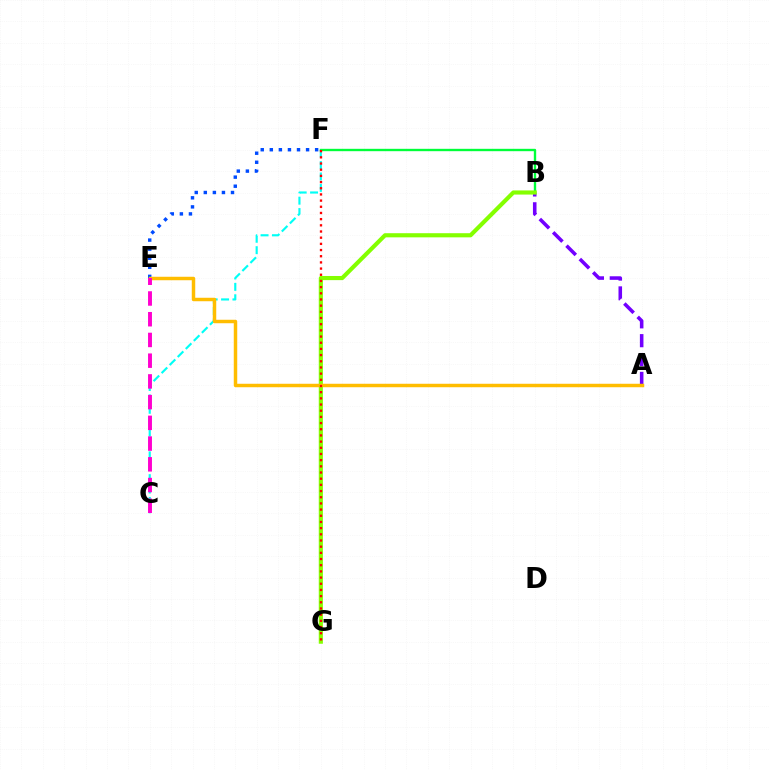{('C', 'F'): [{'color': '#00fff6', 'line_style': 'dashed', 'thickness': 1.55}], ('B', 'F'): [{'color': '#00ff39', 'line_style': 'solid', 'thickness': 1.7}], ('A', 'B'): [{'color': '#7200ff', 'line_style': 'dashed', 'thickness': 2.56}], ('E', 'F'): [{'color': '#004bff', 'line_style': 'dotted', 'thickness': 2.46}], ('B', 'G'): [{'color': '#84ff00', 'line_style': 'solid', 'thickness': 2.98}], ('A', 'E'): [{'color': '#ffbd00', 'line_style': 'solid', 'thickness': 2.5}], ('F', 'G'): [{'color': '#ff0000', 'line_style': 'dotted', 'thickness': 1.68}], ('C', 'E'): [{'color': '#ff00cf', 'line_style': 'dashed', 'thickness': 2.82}]}